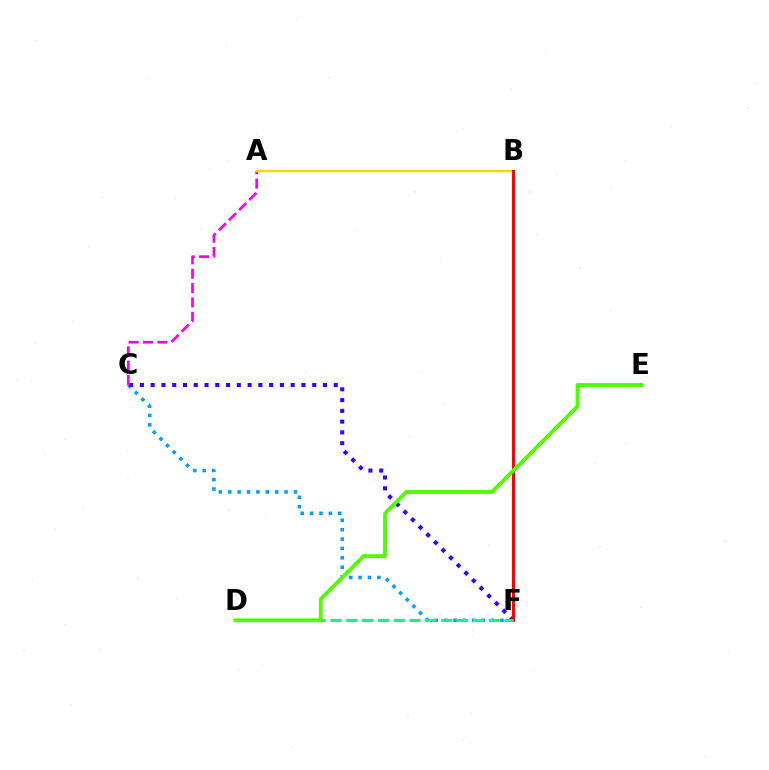{('C', 'F'): [{'color': '#009eff', 'line_style': 'dotted', 'thickness': 2.55}, {'color': '#3700ff', 'line_style': 'dotted', 'thickness': 2.93}], ('A', 'C'): [{'color': '#ff00ed', 'line_style': 'dashed', 'thickness': 1.95}], ('A', 'B'): [{'color': '#ffd500', 'line_style': 'solid', 'thickness': 1.72}], ('B', 'F'): [{'color': '#ff0000', 'line_style': 'solid', 'thickness': 2.14}], ('D', 'F'): [{'color': '#00ff86', 'line_style': 'dashed', 'thickness': 2.15}], ('D', 'E'): [{'color': '#4fff00', 'line_style': 'solid', 'thickness': 2.75}]}